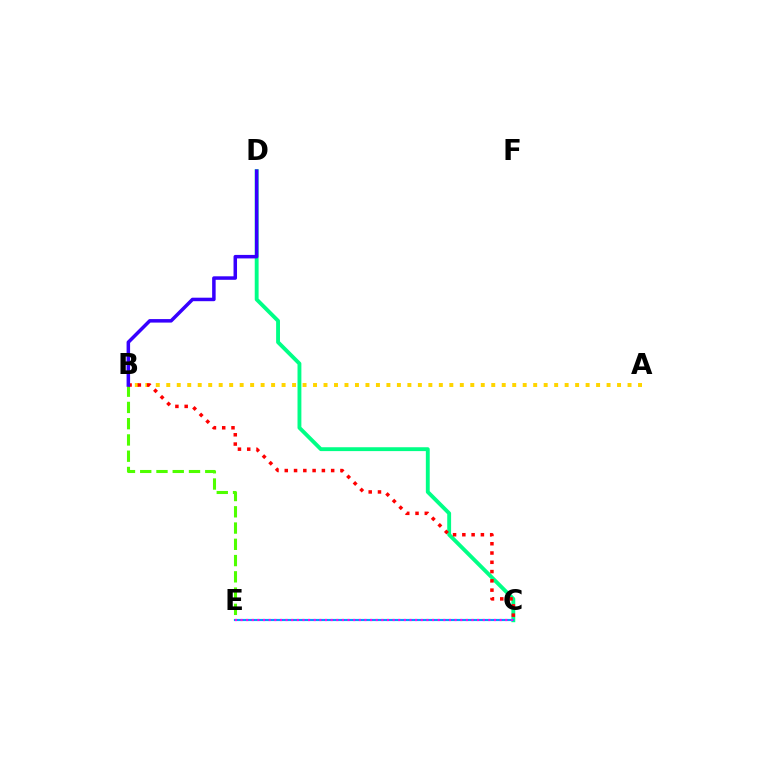{('B', 'E'): [{'color': '#4fff00', 'line_style': 'dashed', 'thickness': 2.21}], ('C', 'D'): [{'color': '#00ff86', 'line_style': 'solid', 'thickness': 2.78}], ('A', 'B'): [{'color': '#ffd500', 'line_style': 'dotted', 'thickness': 2.85}], ('B', 'C'): [{'color': '#ff0000', 'line_style': 'dotted', 'thickness': 2.52}], ('C', 'E'): [{'color': '#009eff', 'line_style': 'solid', 'thickness': 1.55}, {'color': '#ff00ed', 'line_style': 'dotted', 'thickness': 1.53}], ('B', 'D'): [{'color': '#3700ff', 'line_style': 'solid', 'thickness': 2.52}]}